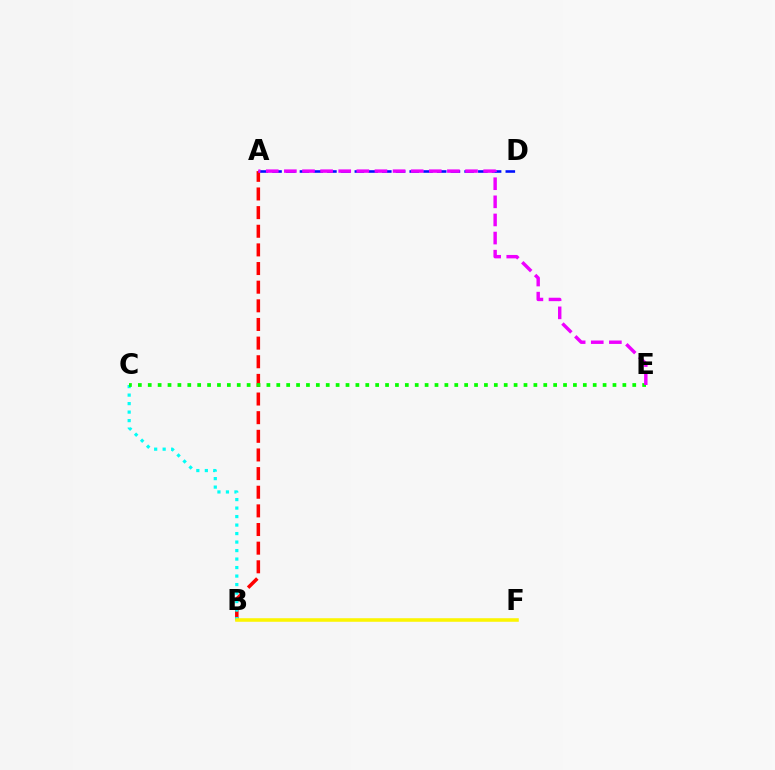{('A', 'B'): [{'color': '#ff0000', 'line_style': 'dashed', 'thickness': 2.53}], ('B', 'C'): [{'color': '#00fff6', 'line_style': 'dotted', 'thickness': 2.31}], ('A', 'D'): [{'color': '#0010ff', 'line_style': 'dashed', 'thickness': 1.86}], ('C', 'E'): [{'color': '#08ff00', 'line_style': 'dotted', 'thickness': 2.69}], ('B', 'F'): [{'color': '#fcf500', 'line_style': 'solid', 'thickness': 2.55}], ('A', 'E'): [{'color': '#ee00ff', 'line_style': 'dashed', 'thickness': 2.46}]}